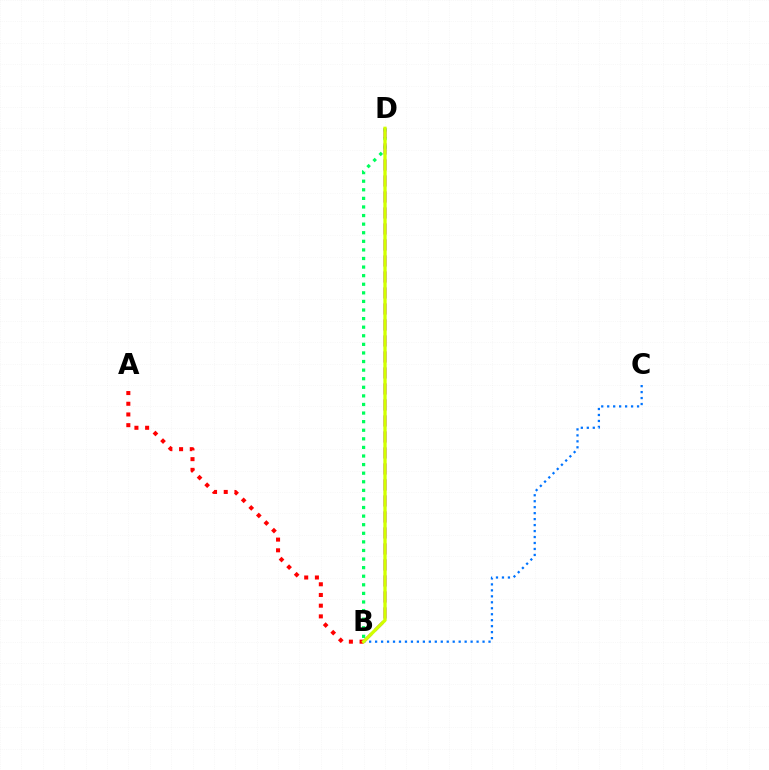{('A', 'B'): [{'color': '#ff0000', 'line_style': 'dotted', 'thickness': 2.91}], ('B', 'C'): [{'color': '#0074ff', 'line_style': 'dotted', 'thickness': 1.62}], ('B', 'D'): [{'color': '#00ff5c', 'line_style': 'dotted', 'thickness': 2.33}, {'color': '#b900ff', 'line_style': 'dashed', 'thickness': 2.17}, {'color': '#d1ff00', 'line_style': 'solid', 'thickness': 2.39}]}